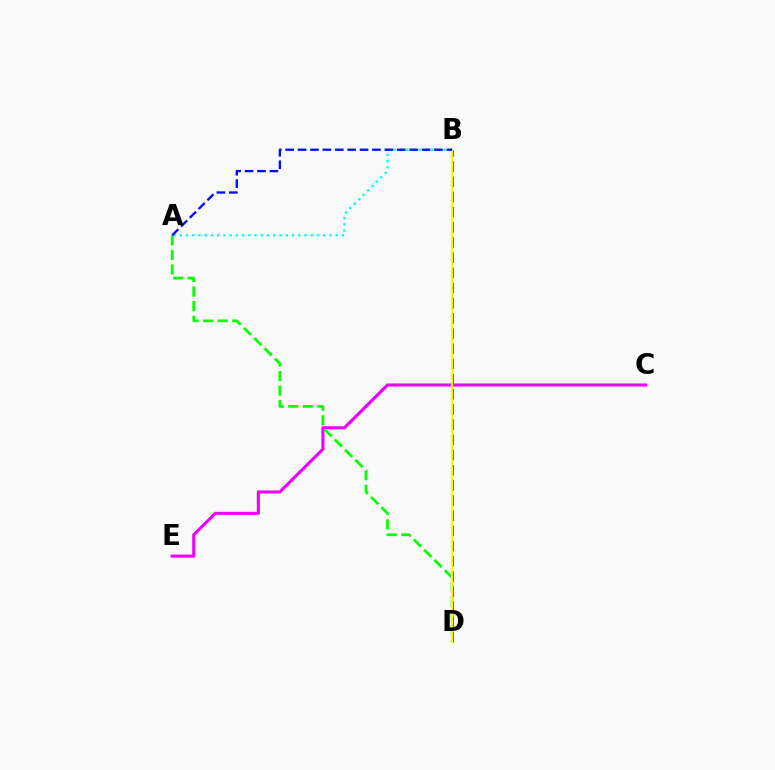{('C', 'E'): [{'color': '#ee00ff', 'line_style': 'solid', 'thickness': 2.23}], ('A', 'D'): [{'color': '#08ff00', 'line_style': 'dashed', 'thickness': 1.98}], ('B', 'D'): [{'color': '#ff0000', 'line_style': 'dashed', 'thickness': 2.06}, {'color': '#fcf500', 'line_style': 'solid', 'thickness': 1.61}], ('A', 'B'): [{'color': '#00fff6', 'line_style': 'dotted', 'thickness': 1.69}, {'color': '#0010ff', 'line_style': 'dashed', 'thickness': 1.68}]}